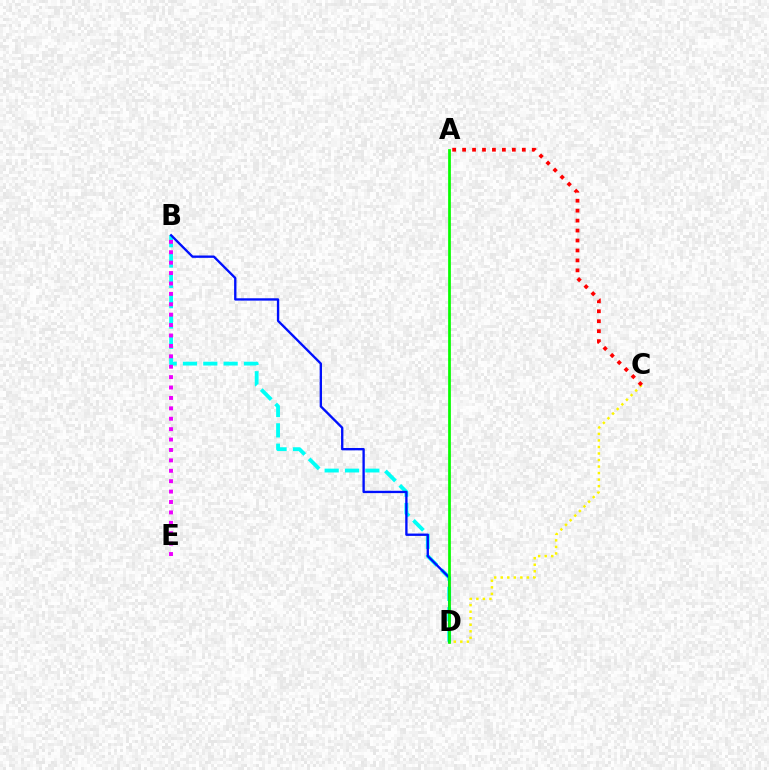{('C', 'D'): [{'color': '#fcf500', 'line_style': 'dotted', 'thickness': 1.78}], ('B', 'D'): [{'color': '#00fff6', 'line_style': 'dashed', 'thickness': 2.76}, {'color': '#0010ff', 'line_style': 'solid', 'thickness': 1.69}], ('A', 'C'): [{'color': '#ff0000', 'line_style': 'dotted', 'thickness': 2.7}], ('B', 'E'): [{'color': '#ee00ff', 'line_style': 'dotted', 'thickness': 2.83}], ('A', 'D'): [{'color': '#08ff00', 'line_style': 'solid', 'thickness': 1.97}]}